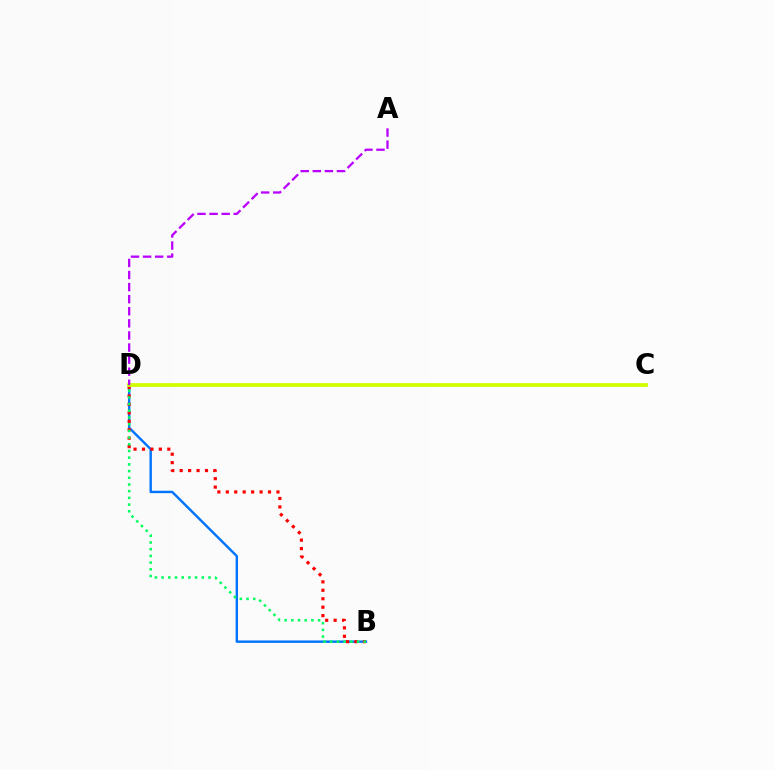{('B', 'D'): [{'color': '#0074ff', 'line_style': 'solid', 'thickness': 1.74}, {'color': '#ff0000', 'line_style': 'dotted', 'thickness': 2.29}, {'color': '#00ff5c', 'line_style': 'dotted', 'thickness': 1.82}], ('C', 'D'): [{'color': '#d1ff00', 'line_style': 'solid', 'thickness': 2.72}], ('A', 'D'): [{'color': '#b900ff', 'line_style': 'dashed', 'thickness': 1.64}]}